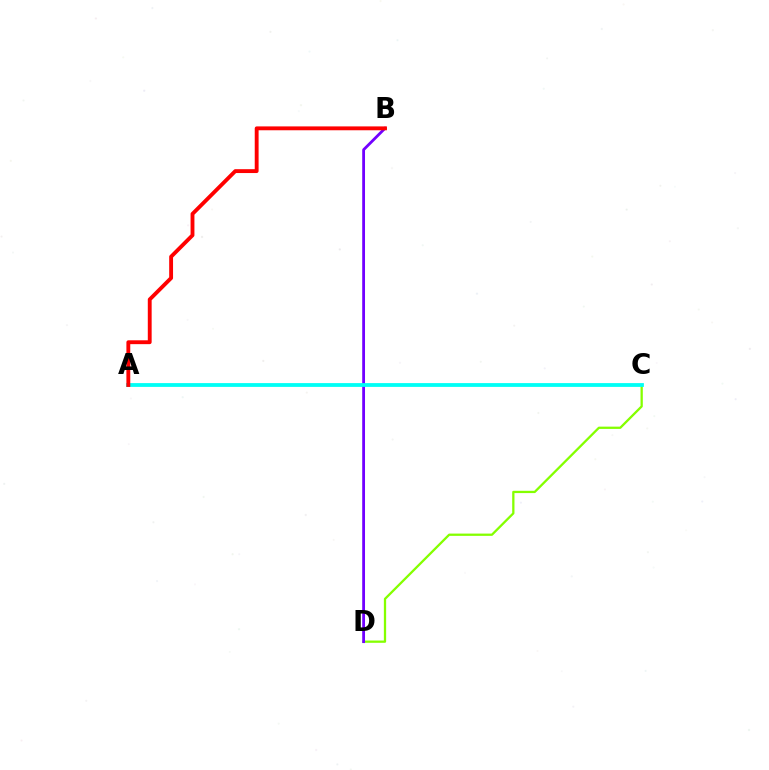{('C', 'D'): [{'color': '#84ff00', 'line_style': 'solid', 'thickness': 1.64}], ('B', 'D'): [{'color': '#7200ff', 'line_style': 'solid', 'thickness': 2.01}], ('A', 'C'): [{'color': '#00fff6', 'line_style': 'solid', 'thickness': 2.73}], ('A', 'B'): [{'color': '#ff0000', 'line_style': 'solid', 'thickness': 2.78}]}